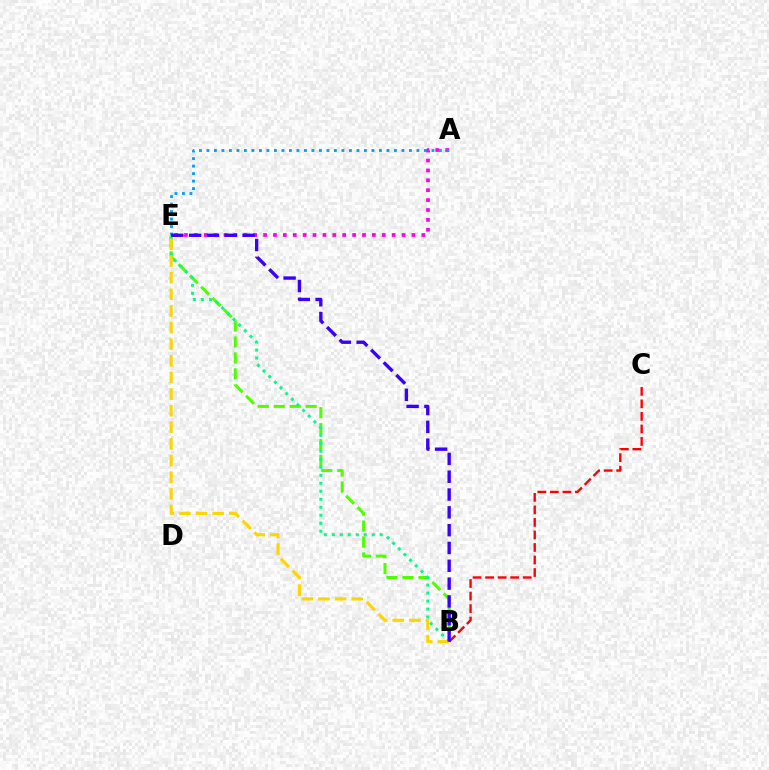{('A', 'E'): [{'color': '#ff00ed', 'line_style': 'dotted', 'thickness': 2.69}, {'color': '#009eff', 'line_style': 'dotted', 'thickness': 2.04}], ('B', 'E'): [{'color': '#4fff00', 'line_style': 'dashed', 'thickness': 2.17}, {'color': '#00ff86', 'line_style': 'dotted', 'thickness': 2.17}, {'color': '#ffd500', 'line_style': 'dashed', 'thickness': 2.26}, {'color': '#3700ff', 'line_style': 'dashed', 'thickness': 2.42}], ('B', 'C'): [{'color': '#ff0000', 'line_style': 'dashed', 'thickness': 1.7}]}